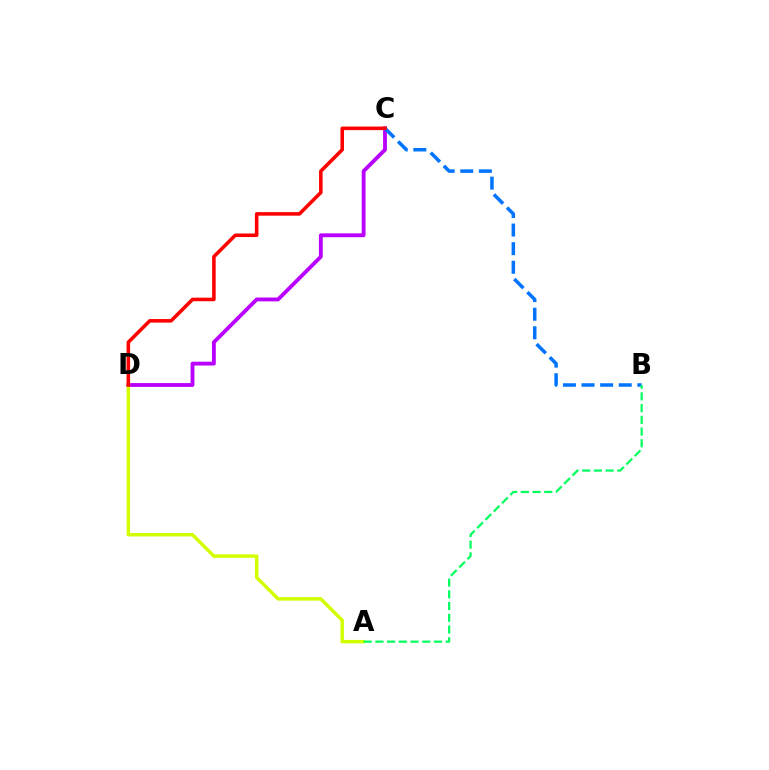{('C', 'D'): [{'color': '#b900ff', 'line_style': 'solid', 'thickness': 2.76}, {'color': '#ff0000', 'line_style': 'solid', 'thickness': 2.56}], ('B', 'C'): [{'color': '#0074ff', 'line_style': 'dashed', 'thickness': 2.53}], ('A', 'D'): [{'color': '#d1ff00', 'line_style': 'solid', 'thickness': 2.49}], ('A', 'B'): [{'color': '#00ff5c', 'line_style': 'dashed', 'thickness': 1.59}]}